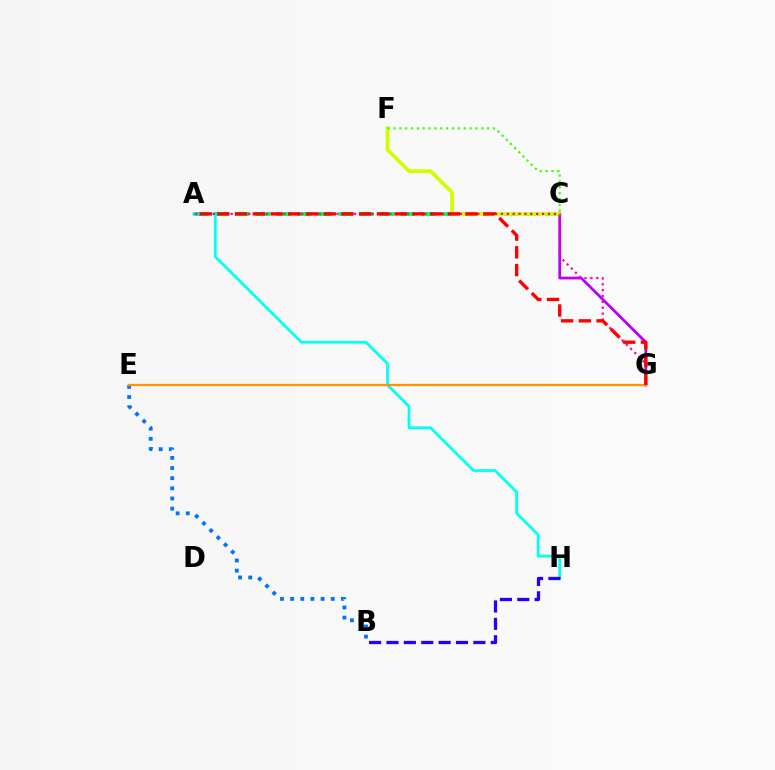{('A', 'C'): [{'color': '#00ff5c', 'line_style': 'dashed', 'thickness': 2.81}], ('B', 'E'): [{'color': '#0074ff', 'line_style': 'dotted', 'thickness': 2.76}], ('C', 'G'): [{'color': '#b900ff', 'line_style': 'solid', 'thickness': 2.0}], ('A', 'H'): [{'color': '#00fff6', 'line_style': 'solid', 'thickness': 1.99}], ('C', 'F'): [{'color': '#d1ff00', 'line_style': 'solid', 'thickness': 2.7}, {'color': '#3dff00', 'line_style': 'dotted', 'thickness': 1.59}], ('A', 'G'): [{'color': '#ff00ac', 'line_style': 'dotted', 'thickness': 1.6}, {'color': '#ff0000', 'line_style': 'dashed', 'thickness': 2.41}], ('B', 'H'): [{'color': '#2500ff', 'line_style': 'dashed', 'thickness': 2.36}], ('E', 'G'): [{'color': '#ff9400', 'line_style': 'solid', 'thickness': 1.66}]}